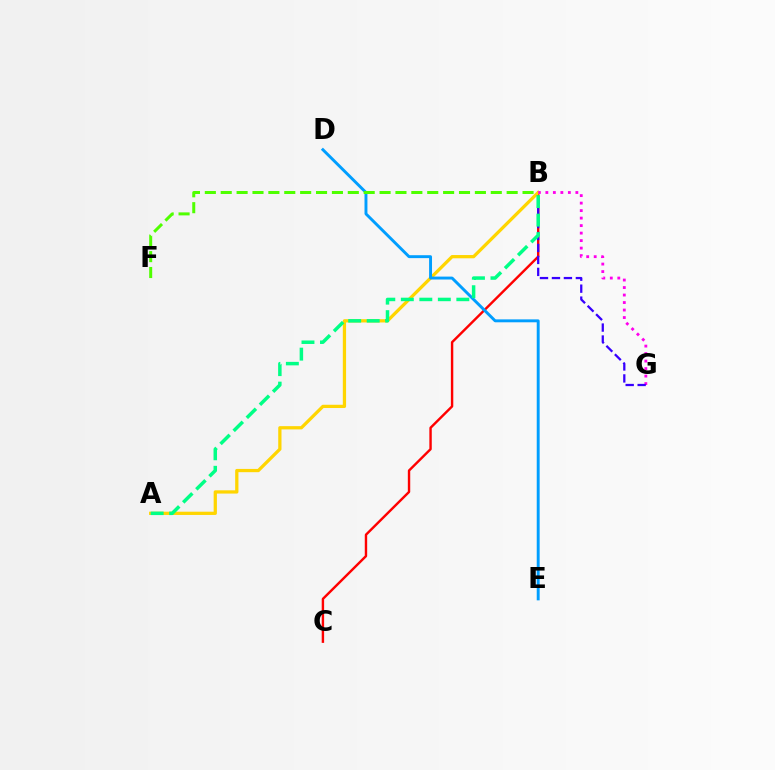{('B', 'C'): [{'color': '#ff0000', 'line_style': 'solid', 'thickness': 1.73}], ('A', 'B'): [{'color': '#ffd500', 'line_style': 'solid', 'thickness': 2.35}, {'color': '#00ff86', 'line_style': 'dashed', 'thickness': 2.51}], ('B', 'G'): [{'color': '#ff00ed', 'line_style': 'dotted', 'thickness': 2.04}, {'color': '#3700ff', 'line_style': 'dashed', 'thickness': 1.63}], ('D', 'E'): [{'color': '#009eff', 'line_style': 'solid', 'thickness': 2.1}], ('B', 'F'): [{'color': '#4fff00', 'line_style': 'dashed', 'thickness': 2.16}]}